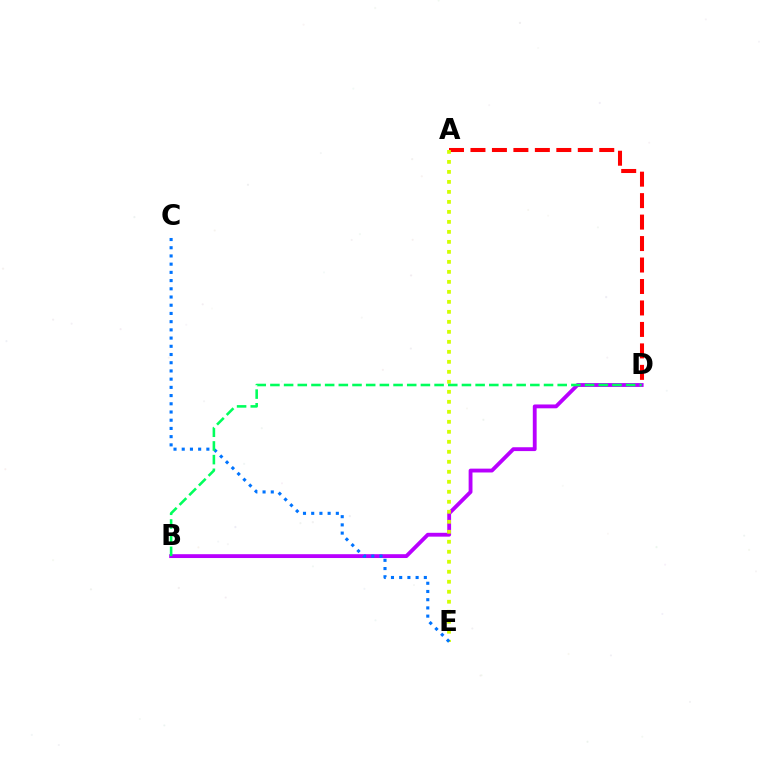{('A', 'D'): [{'color': '#ff0000', 'line_style': 'dashed', 'thickness': 2.92}], ('B', 'D'): [{'color': '#b900ff', 'line_style': 'solid', 'thickness': 2.77}, {'color': '#00ff5c', 'line_style': 'dashed', 'thickness': 1.86}], ('A', 'E'): [{'color': '#d1ff00', 'line_style': 'dotted', 'thickness': 2.72}], ('C', 'E'): [{'color': '#0074ff', 'line_style': 'dotted', 'thickness': 2.23}]}